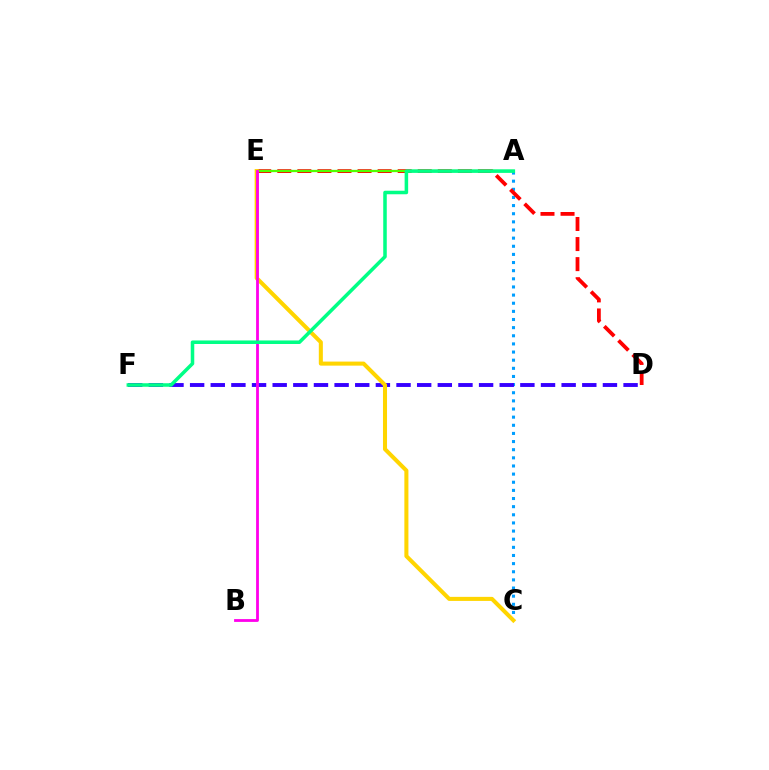{('A', 'C'): [{'color': '#009eff', 'line_style': 'dotted', 'thickness': 2.21}], ('D', 'E'): [{'color': '#ff0000', 'line_style': 'dashed', 'thickness': 2.73}], ('D', 'F'): [{'color': '#3700ff', 'line_style': 'dashed', 'thickness': 2.8}], ('A', 'E'): [{'color': '#4fff00', 'line_style': 'solid', 'thickness': 1.64}], ('C', 'E'): [{'color': '#ffd500', 'line_style': 'solid', 'thickness': 2.91}], ('B', 'E'): [{'color': '#ff00ed', 'line_style': 'solid', 'thickness': 2.02}], ('A', 'F'): [{'color': '#00ff86', 'line_style': 'solid', 'thickness': 2.54}]}